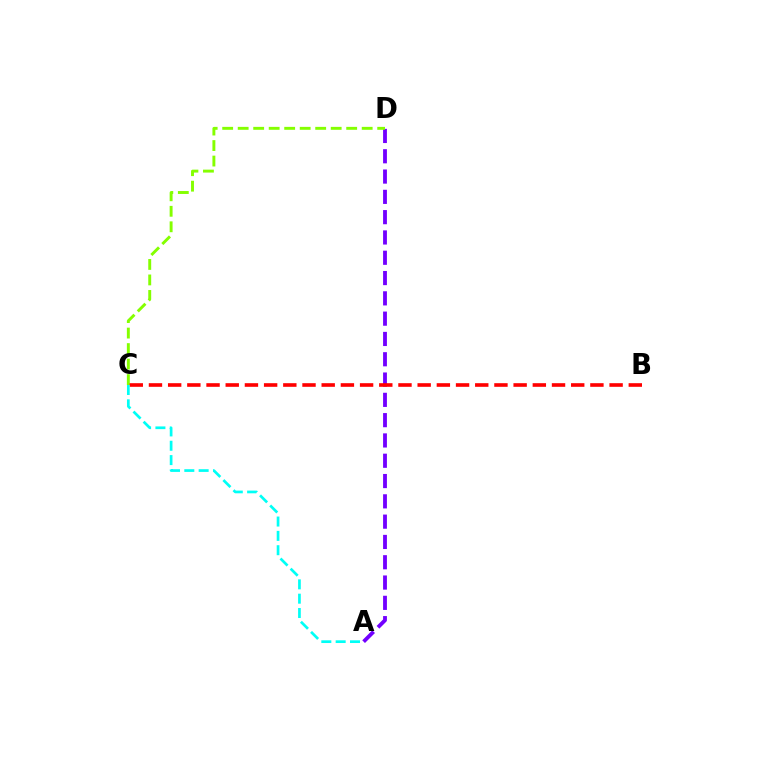{('A', 'D'): [{'color': '#7200ff', 'line_style': 'dashed', 'thickness': 2.76}], ('C', 'D'): [{'color': '#84ff00', 'line_style': 'dashed', 'thickness': 2.11}], ('B', 'C'): [{'color': '#ff0000', 'line_style': 'dashed', 'thickness': 2.61}], ('A', 'C'): [{'color': '#00fff6', 'line_style': 'dashed', 'thickness': 1.95}]}